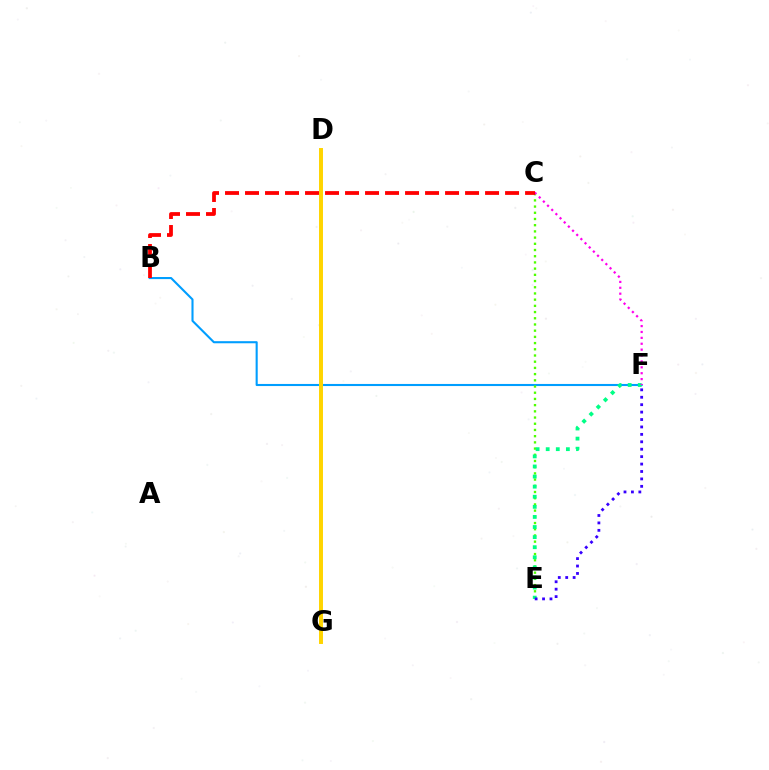{('B', 'F'): [{'color': '#009eff', 'line_style': 'solid', 'thickness': 1.51}], ('D', 'G'): [{'color': '#ffd500', 'line_style': 'solid', 'thickness': 2.84}], ('C', 'E'): [{'color': '#4fff00', 'line_style': 'dotted', 'thickness': 1.69}], ('E', 'F'): [{'color': '#00ff86', 'line_style': 'dotted', 'thickness': 2.74}, {'color': '#3700ff', 'line_style': 'dotted', 'thickness': 2.02}], ('C', 'F'): [{'color': '#ff00ed', 'line_style': 'dotted', 'thickness': 1.6}], ('B', 'C'): [{'color': '#ff0000', 'line_style': 'dashed', 'thickness': 2.72}]}